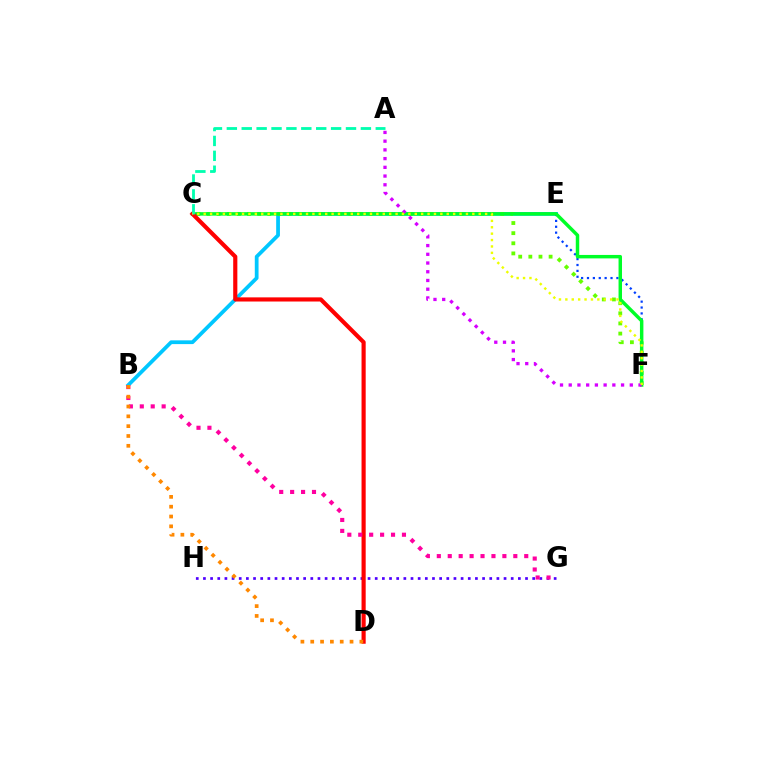{('B', 'E'): [{'color': '#00c7ff', 'line_style': 'solid', 'thickness': 2.7}], ('E', 'F'): [{'color': '#003fff', 'line_style': 'dotted', 'thickness': 1.6}], ('C', 'F'): [{'color': '#66ff00', 'line_style': 'dotted', 'thickness': 2.75}, {'color': '#00ff27', 'line_style': 'solid', 'thickness': 2.49}, {'color': '#eeff00', 'line_style': 'dotted', 'thickness': 1.74}], ('G', 'H'): [{'color': '#4f00ff', 'line_style': 'dotted', 'thickness': 1.94}], ('A', 'F'): [{'color': '#d600ff', 'line_style': 'dotted', 'thickness': 2.37}], ('C', 'D'): [{'color': '#ff0000', 'line_style': 'solid', 'thickness': 2.99}], ('B', 'G'): [{'color': '#ff00a0', 'line_style': 'dotted', 'thickness': 2.97}], ('A', 'C'): [{'color': '#00ffaf', 'line_style': 'dashed', 'thickness': 2.02}], ('B', 'D'): [{'color': '#ff8800', 'line_style': 'dotted', 'thickness': 2.67}]}